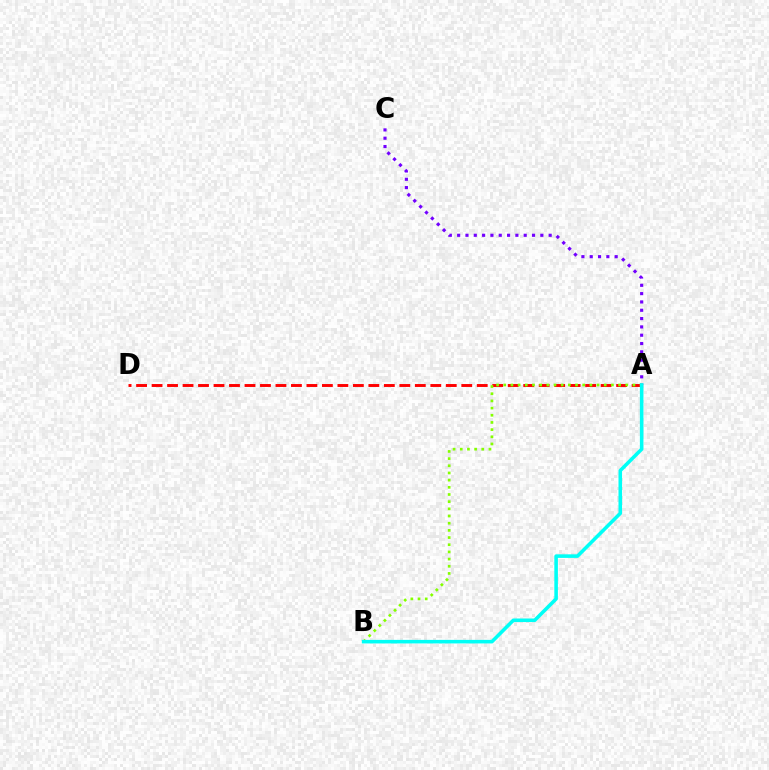{('A', 'D'): [{'color': '#ff0000', 'line_style': 'dashed', 'thickness': 2.1}], ('A', 'C'): [{'color': '#7200ff', 'line_style': 'dotted', 'thickness': 2.26}], ('A', 'B'): [{'color': '#84ff00', 'line_style': 'dotted', 'thickness': 1.95}, {'color': '#00fff6', 'line_style': 'solid', 'thickness': 2.57}]}